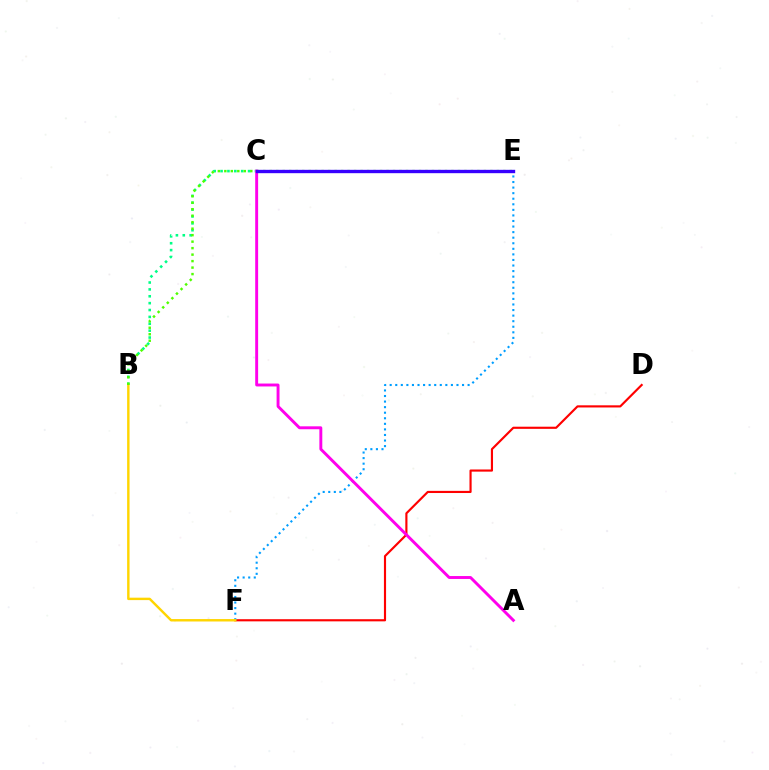{('D', 'F'): [{'color': '#ff0000', 'line_style': 'solid', 'thickness': 1.55}], ('B', 'C'): [{'color': '#00ff86', 'line_style': 'dotted', 'thickness': 1.87}], ('E', 'F'): [{'color': '#009eff', 'line_style': 'dotted', 'thickness': 1.51}], ('B', 'F'): [{'color': '#ffd500', 'line_style': 'solid', 'thickness': 1.74}], ('A', 'C'): [{'color': '#ff00ed', 'line_style': 'solid', 'thickness': 2.1}], ('B', 'E'): [{'color': '#4fff00', 'line_style': 'dotted', 'thickness': 1.76}], ('C', 'E'): [{'color': '#3700ff', 'line_style': 'solid', 'thickness': 2.42}]}